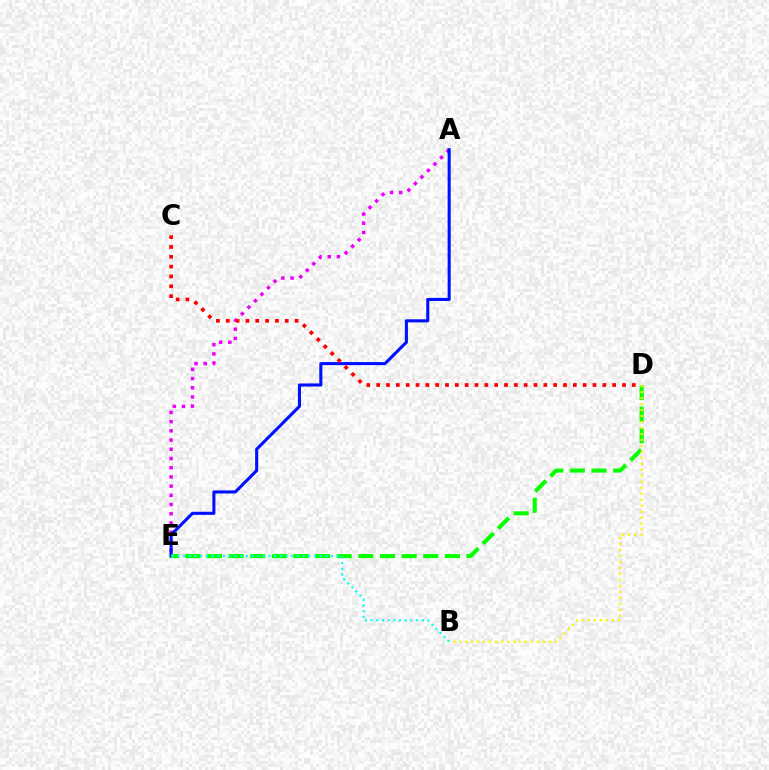{('A', 'E'): [{'color': '#ee00ff', 'line_style': 'dotted', 'thickness': 2.5}, {'color': '#0010ff', 'line_style': 'solid', 'thickness': 2.22}], ('D', 'E'): [{'color': '#08ff00', 'line_style': 'dashed', 'thickness': 2.94}], ('C', 'D'): [{'color': '#ff0000', 'line_style': 'dotted', 'thickness': 2.67}], ('B', 'E'): [{'color': '#00fff6', 'line_style': 'dotted', 'thickness': 1.55}], ('B', 'D'): [{'color': '#fcf500', 'line_style': 'dotted', 'thickness': 1.62}]}